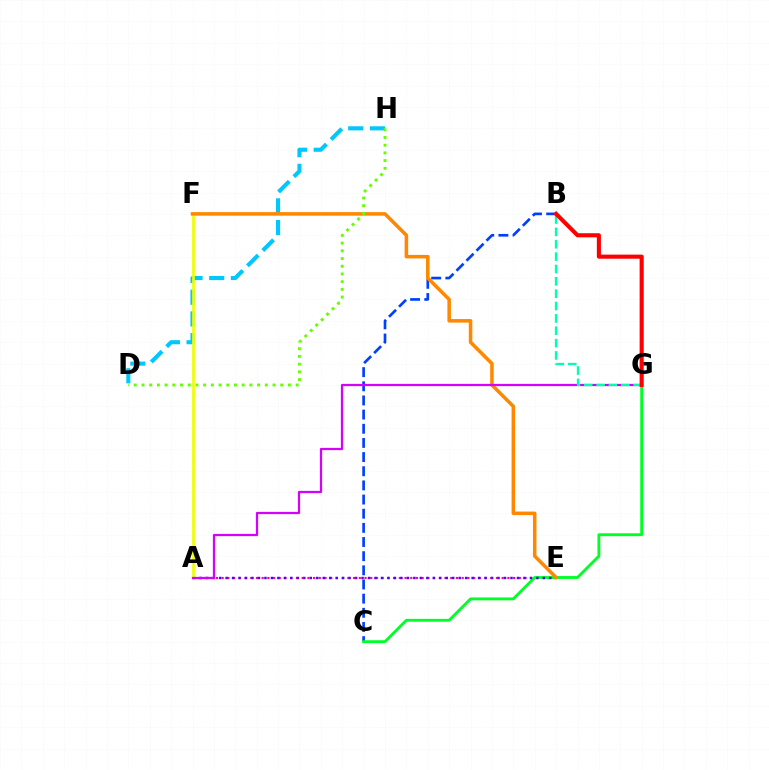{('B', 'C'): [{'color': '#003fff', 'line_style': 'dashed', 'thickness': 1.92}], ('D', 'H'): [{'color': '#00c7ff', 'line_style': 'dashed', 'thickness': 2.95}, {'color': '#66ff00', 'line_style': 'dotted', 'thickness': 2.09}], ('A', 'E'): [{'color': '#ff00a0', 'line_style': 'dotted', 'thickness': 1.55}, {'color': '#4f00ff', 'line_style': 'dotted', 'thickness': 1.76}], ('C', 'G'): [{'color': '#00ff27', 'line_style': 'solid', 'thickness': 2.06}], ('A', 'F'): [{'color': '#eeff00', 'line_style': 'solid', 'thickness': 1.94}], ('E', 'F'): [{'color': '#ff8800', 'line_style': 'solid', 'thickness': 2.54}], ('A', 'G'): [{'color': '#d600ff', 'line_style': 'solid', 'thickness': 1.61}], ('B', 'G'): [{'color': '#00ffaf', 'line_style': 'dashed', 'thickness': 1.68}, {'color': '#ff0000', 'line_style': 'solid', 'thickness': 2.95}]}